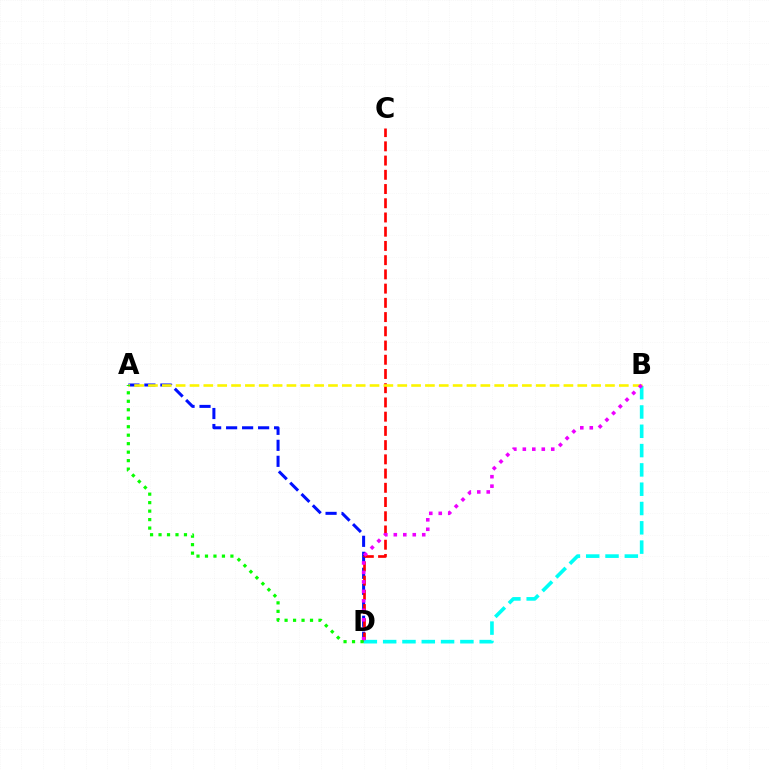{('A', 'D'): [{'color': '#0010ff', 'line_style': 'dashed', 'thickness': 2.17}, {'color': '#08ff00', 'line_style': 'dotted', 'thickness': 2.3}], ('C', 'D'): [{'color': '#ff0000', 'line_style': 'dashed', 'thickness': 1.93}], ('B', 'D'): [{'color': '#00fff6', 'line_style': 'dashed', 'thickness': 2.62}, {'color': '#ee00ff', 'line_style': 'dotted', 'thickness': 2.57}], ('A', 'B'): [{'color': '#fcf500', 'line_style': 'dashed', 'thickness': 1.88}]}